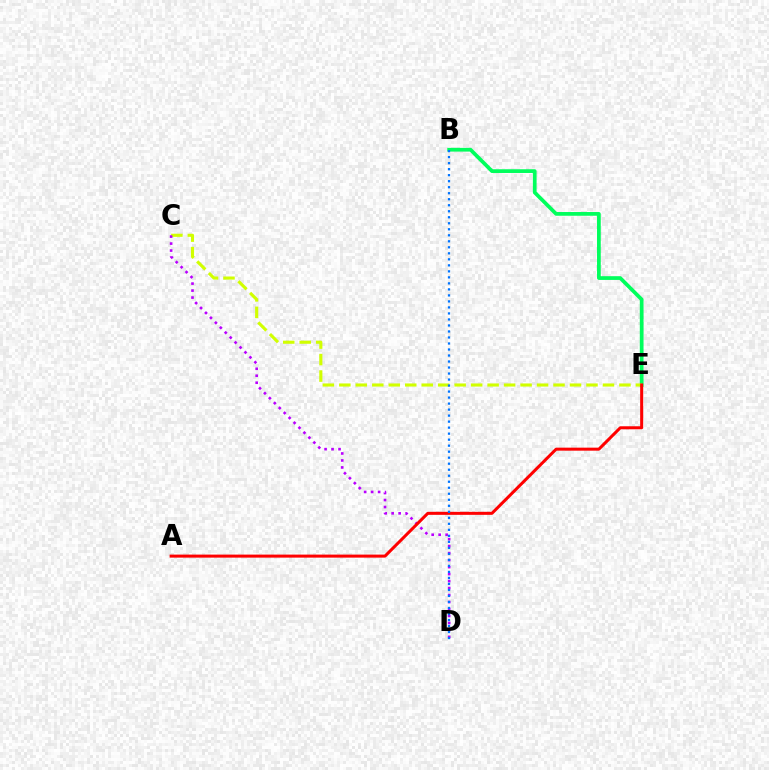{('B', 'E'): [{'color': '#00ff5c', 'line_style': 'solid', 'thickness': 2.69}], ('C', 'E'): [{'color': '#d1ff00', 'line_style': 'dashed', 'thickness': 2.24}], ('C', 'D'): [{'color': '#b900ff', 'line_style': 'dotted', 'thickness': 1.9}], ('A', 'E'): [{'color': '#ff0000', 'line_style': 'solid', 'thickness': 2.18}], ('B', 'D'): [{'color': '#0074ff', 'line_style': 'dotted', 'thickness': 1.63}]}